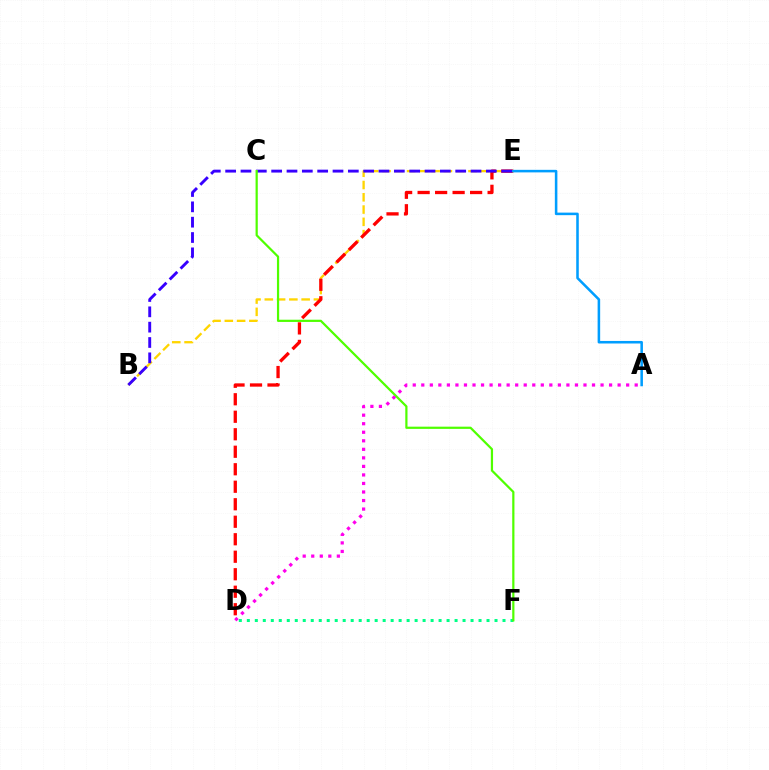{('B', 'E'): [{'color': '#ffd500', 'line_style': 'dashed', 'thickness': 1.67}, {'color': '#3700ff', 'line_style': 'dashed', 'thickness': 2.08}], ('D', 'F'): [{'color': '#00ff86', 'line_style': 'dotted', 'thickness': 2.17}], ('D', 'E'): [{'color': '#ff0000', 'line_style': 'dashed', 'thickness': 2.38}], ('A', 'E'): [{'color': '#009eff', 'line_style': 'solid', 'thickness': 1.83}], ('C', 'F'): [{'color': '#4fff00', 'line_style': 'solid', 'thickness': 1.6}], ('A', 'D'): [{'color': '#ff00ed', 'line_style': 'dotted', 'thickness': 2.32}]}